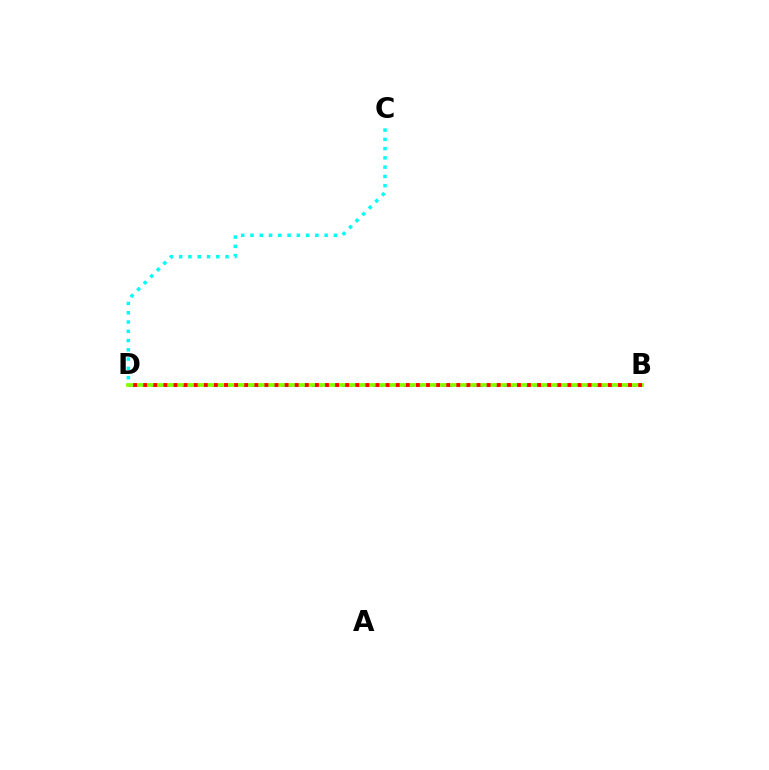{('B', 'D'): [{'color': '#7200ff', 'line_style': 'dotted', 'thickness': 2.08}, {'color': '#84ff00', 'line_style': 'solid', 'thickness': 2.69}, {'color': '#ff0000', 'line_style': 'dotted', 'thickness': 2.74}], ('C', 'D'): [{'color': '#00fff6', 'line_style': 'dotted', 'thickness': 2.52}]}